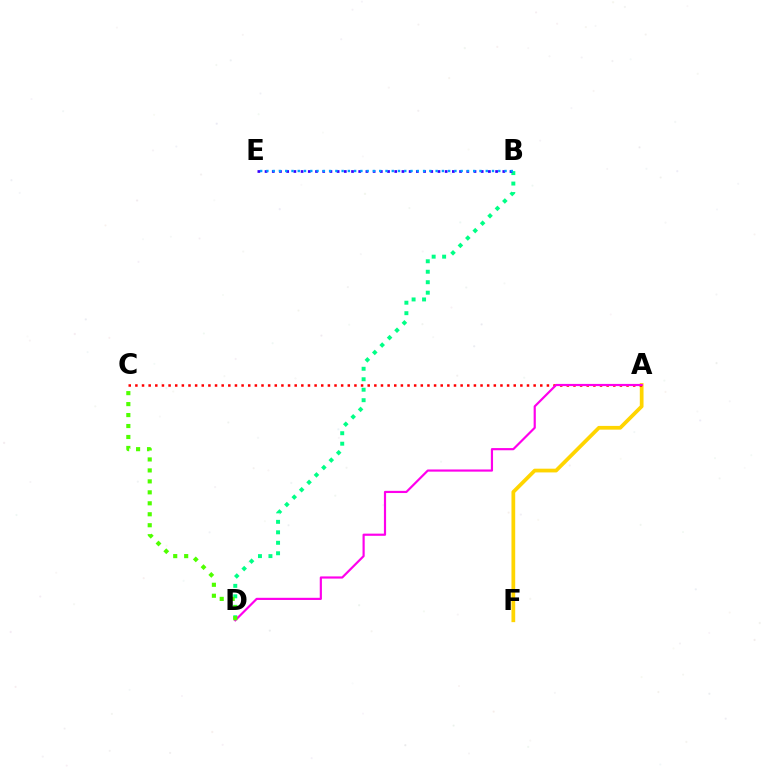{('A', 'F'): [{'color': '#ffd500', 'line_style': 'solid', 'thickness': 2.69}], ('B', 'D'): [{'color': '#00ff86', 'line_style': 'dotted', 'thickness': 2.85}], ('A', 'C'): [{'color': '#ff0000', 'line_style': 'dotted', 'thickness': 1.8}], ('A', 'D'): [{'color': '#ff00ed', 'line_style': 'solid', 'thickness': 1.57}], ('B', 'E'): [{'color': '#3700ff', 'line_style': 'dotted', 'thickness': 1.96}, {'color': '#009eff', 'line_style': 'dotted', 'thickness': 1.7}], ('C', 'D'): [{'color': '#4fff00', 'line_style': 'dotted', 'thickness': 2.98}]}